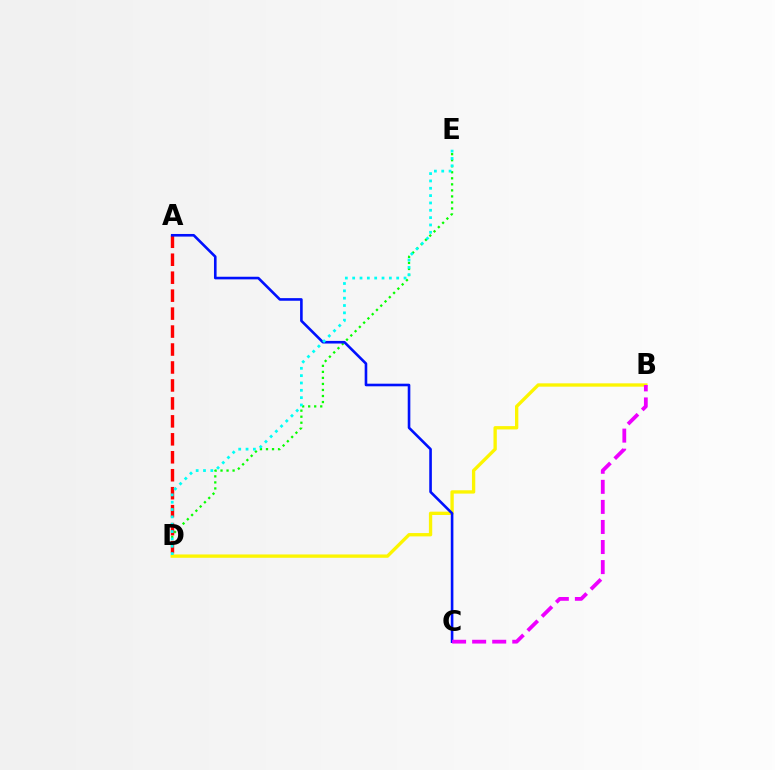{('D', 'E'): [{'color': '#08ff00', 'line_style': 'dotted', 'thickness': 1.64}, {'color': '#00fff6', 'line_style': 'dotted', 'thickness': 1.99}], ('A', 'D'): [{'color': '#ff0000', 'line_style': 'dashed', 'thickness': 2.44}], ('B', 'D'): [{'color': '#fcf500', 'line_style': 'solid', 'thickness': 2.4}], ('A', 'C'): [{'color': '#0010ff', 'line_style': 'solid', 'thickness': 1.88}], ('B', 'C'): [{'color': '#ee00ff', 'line_style': 'dashed', 'thickness': 2.73}]}